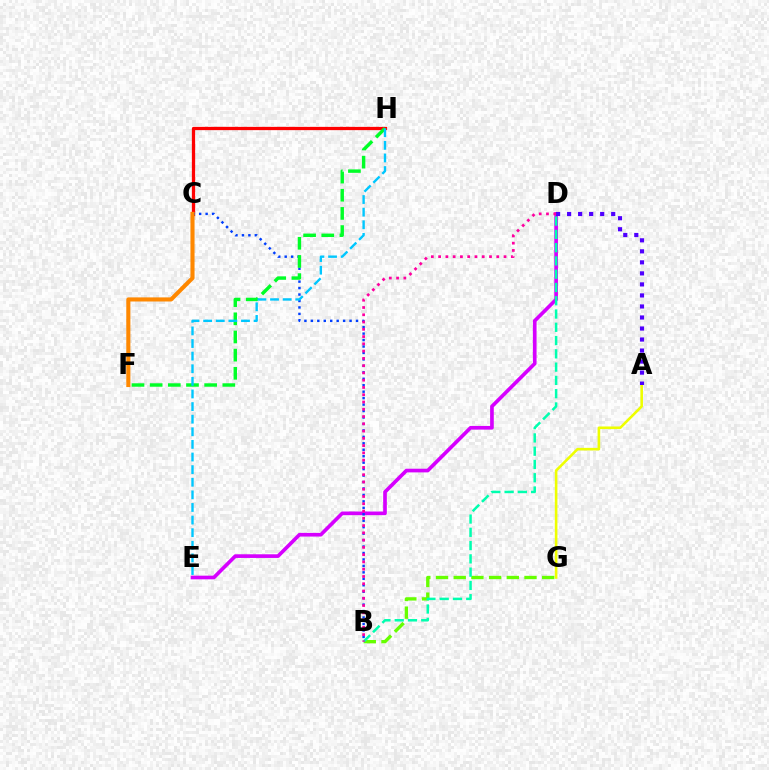{('B', 'G'): [{'color': '#66ff00', 'line_style': 'dashed', 'thickness': 2.4}], ('D', 'E'): [{'color': '#d600ff', 'line_style': 'solid', 'thickness': 2.64}], ('B', 'D'): [{'color': '#00ffaf', 'line_style': 'dashed', 'thickness': 1.8}, {'color': '#ff00a0', 'line_style': 'dotted', 'thickness': 1.98}], ('A', 'G'): [{'color': '#eeff00', 'line_style': 'solid', 'thickness': 1.87}], ('A', 'D'): [{'color': '#4f00ff', 'line_style': 'dotted', 'thickness': 3.0}], ('C', 'H'): [{'color': '#ff0000', 'line_style': 'solid', 'thickness': 2.35}], ('B', 'C'): [{'color': '#003fff', 'line_style': 'dotted', 'thickness': 1.75}], ('F', 'H'): [{'color': '#00ff27', 'line_style': 'dashed', 'thickness': 2.47}], ('E', 'H'): [{'color': '#00c7ff', 'line_style': 'dashed', 'thickness': 1.71}], ('C', 'F'): [{'color': '#ff8800', 'line_style': 'solid', 'thickness': 2.95}]}